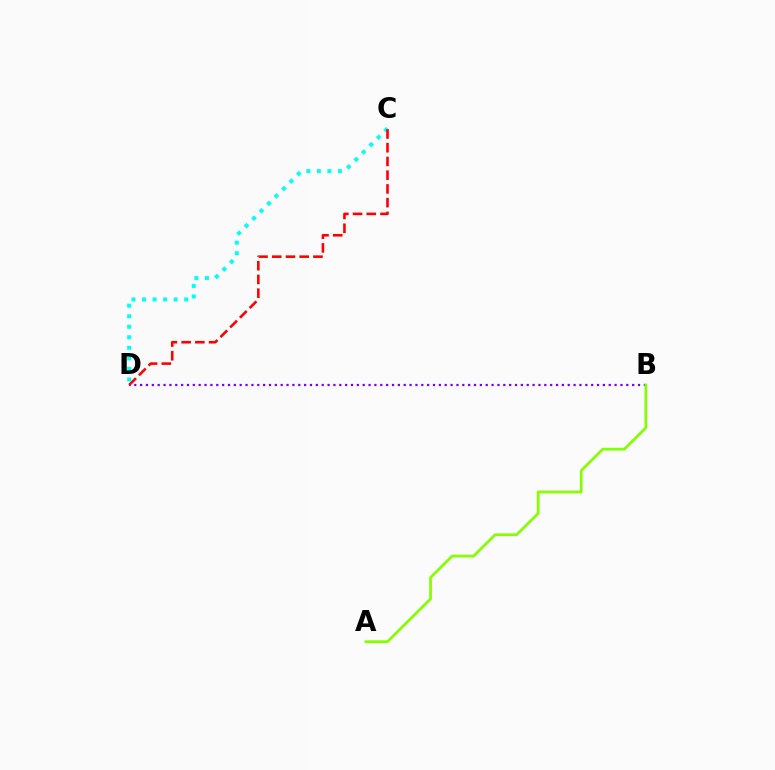{('C', 'D'): [{'color': '#00fff6', 'line_style': 'dotted', 'thickness': 2.86}, {'color': '#ff0000', 'line_style': 'dashed', 'thickness': 1.87}], ('B', 'D'): [{'color': '#7200ff', 'line_style': 'dotted', 'thickness': 1.59}], ('A', 'B'): [{'color': '#84ff00', 'line_style': 'solid', 'thickness': 1.96}]}